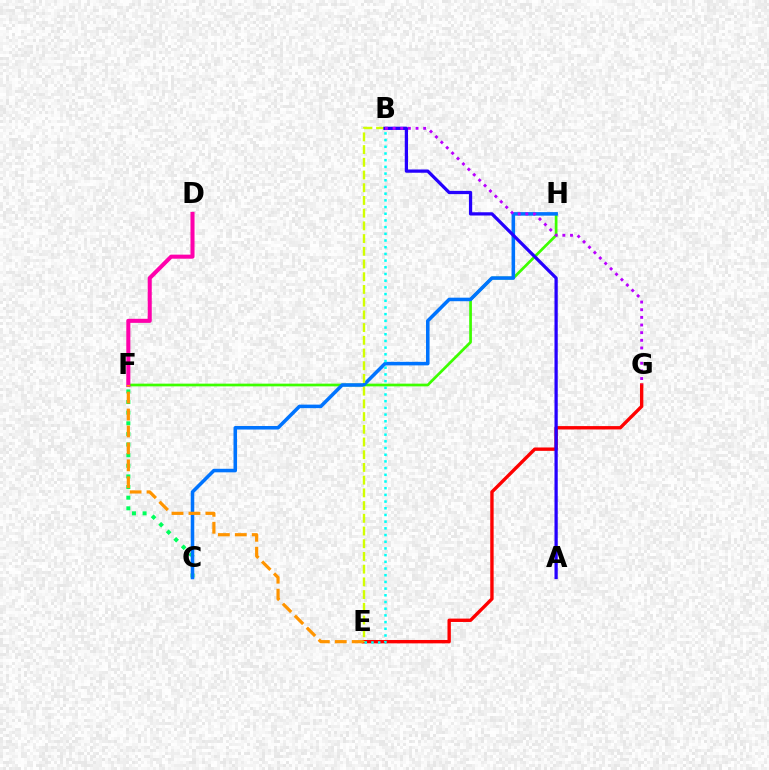{('F', 'H'): [{'color': '#3dff00', 'line_style': 'solid', 'thickness': 1.95}], ('C', 'F'): [{'color': '#00ff5c', 'line_style': 'dotted', 'thickness': 2.89}], ('E', 'G'): [{'color': '#ff0000', 'line_style': 'solid', 'thickness': 2.43}], ('C', 'H'): [{'color': '#0074ff', 'line_style': 'solid', 'thickness': 2.55}], ('D', 'F'): [{'color': '#ff00ac', 'line_style': 'solid', 'thickness': 2.92}], ('B', 'E'): [{'color': '#d1ff00', 'line_style': 'dashed', 'thickness': 1.73}, {'color': '#00fff6', 'line_style': 'dotted', 'thickness': 1.82}], ('A', 'B'): [{'color': '#2500ff', 'line_style': 'solid', 'thickness': 2.34}], ('B', 'G'): [{'color': '#b900ff', 'line_style': 'dotted', 'thickness': 2.08}], ('E', 'F'): [{'color': '#ff9400', 'line_style': 'dashed', 'thickness': 2.3}]}